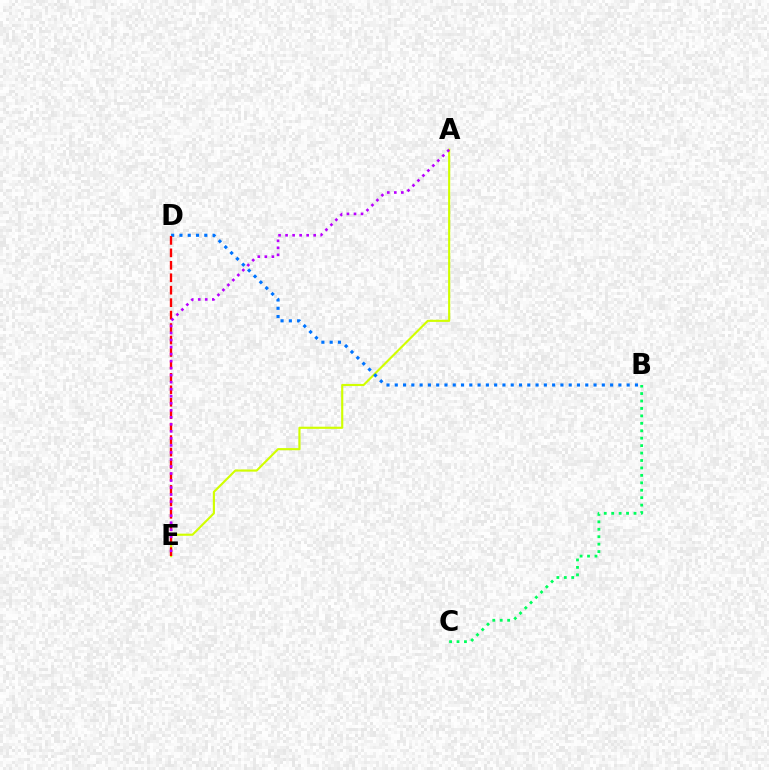{('A', 'E'): [{'color': '#d1ff00', 'line_style': 'solid', 'thickness': 1.54}, {'color': '#b900ff', 'line_style': 'dotted', 'thickness': 1.91}], ('B', 'C'): [{'color': '#00ff5c', 'line_style': 'dotted', 'thickness': 2.02}], ('B', 'D'): [{'color': '#0074ff', 'line_style': 'dotted', 'thickness': 2.25}], ('D', 'E'): [{'color': '#ff0000', 'line_style': 'dashed', 'thickness': 1.69}]}